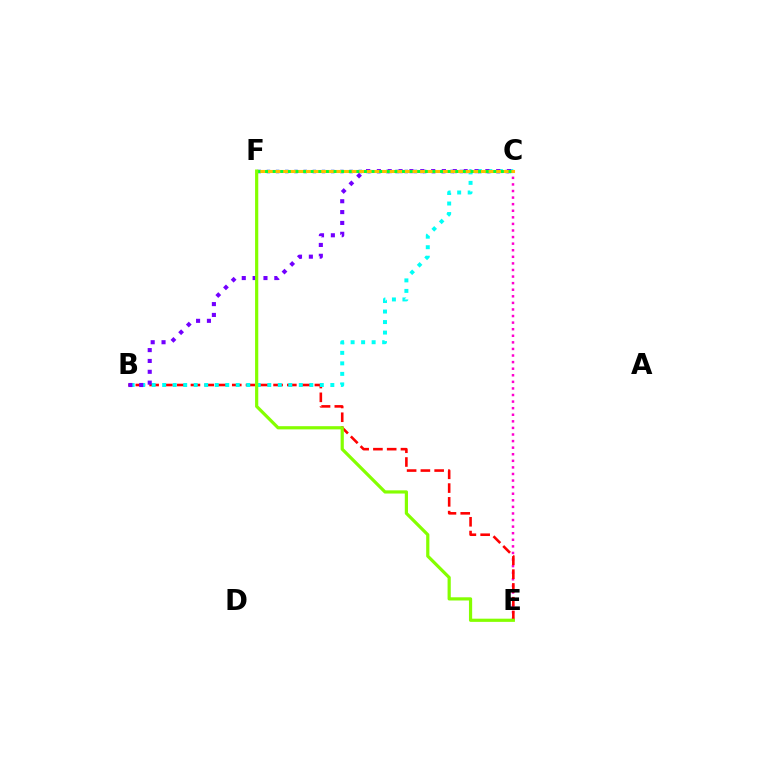{('C', 'E'): [{'color': '#ff00cf', 'line_style': 'dotted', 'thickness': 1.79}], ('C', 'F'): [{'color': '#004bff', 'line_style': 'dotted', 'thickness': 2.5}, {'color': '#ffbd00', 'line_style': 'solid', 'thickness': 2.21}, {'color': '#00ff39', 'line_style': 'dotted', 'thickness': 2.07}], ('B', 'E'): [{'color': '#ff0000', 'line_style': 'dashed', 'thickness': 1.87}], ('B', 'C'): [{'color': '#00fff6', 'line_style': 'dotted', 'thickness': 2.86}, {'color': '#7200ff', 'line_style': 'dotted', 'thickness': 2.95}], ('E', 'F'): [{'color': '#84ff00', 'line_style': 'solid', 'thickness': 2.3}]}